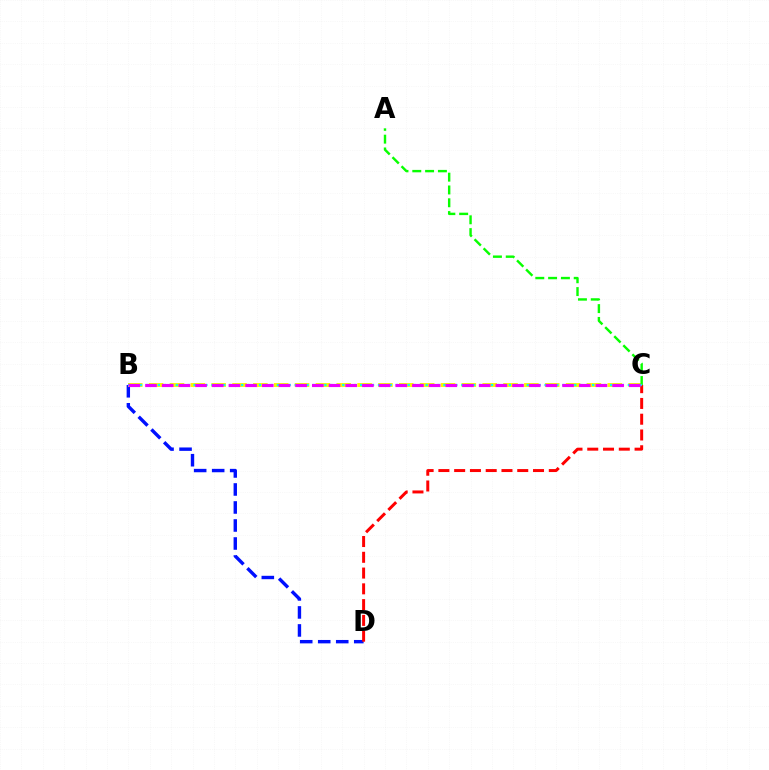{('B', 'D'): [{'color': '#0010ff', 'line_style': 'dashed', 'thickness': 2.45}], ('B', 'C'): [{'color': '#fcf500', 'line_style': 'dashed', 'thickness': 2.83}, {'color': '#00fff6', 'line_style': 'dotted', 'thickness': 1.62}, {'color': '#ee00ff', 'line_style': 'dashed', 'thickness': 2.27}], ('C', 'D'): [{'color': '#ff0000', 'line_style': 'dashed', 'thickness': 2.14}], ('A', 'C'): [{'color': '#08ff00', 'line_style': 'dashed', 'thickness': 1.74}]}